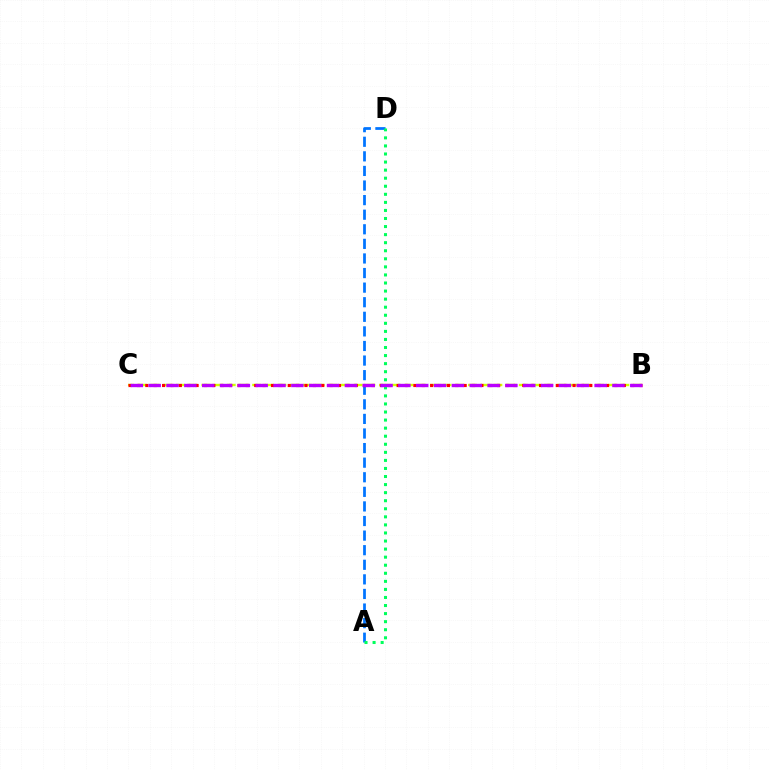{('B', 'C'): [{'color': '#d1ff00', 'line_style': 'dashed', 'thickness': 1.73}, {'color': '#ff0000', 'line_style': 'dotted', 'thickness': 2.28}, {'color': '#b900ff', 'line_style': 'dashed', 'thickness': 2.42}], ('A', 'D'): [{'color': '#0074ff', 'line_style': 'dashed', 'thickness': 1.98}, {'color': '#00ff5c', 'line_style': 'dotted', 'thickness': 2.19}]}